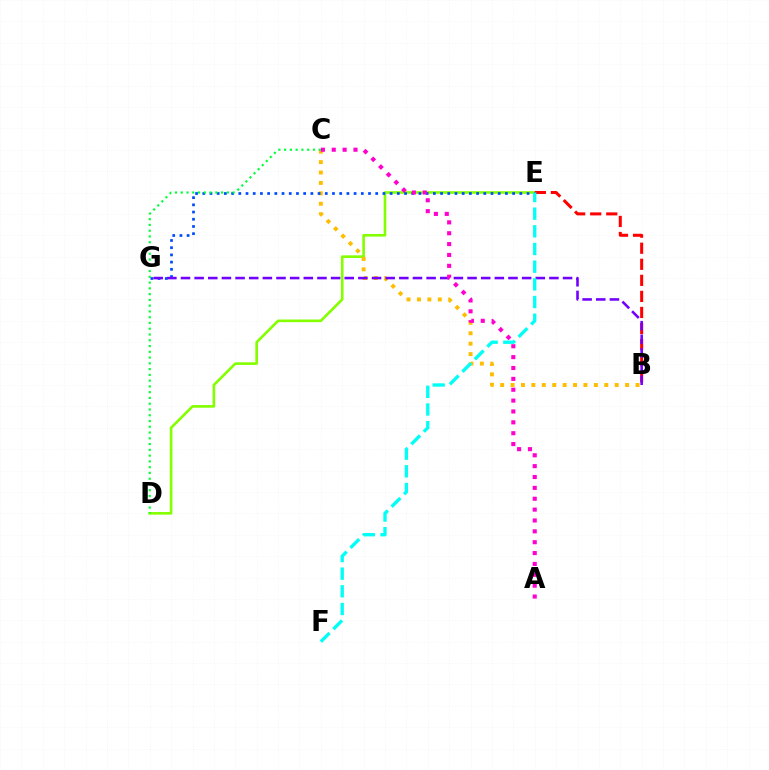{('D', 'E'): [{'color': '#84ff00', 'line_style': 'solid', 'thickness': 1.9}], ('B', 'C'): [{'color': '#ffbd00', 'line_style': 'dotted', 'thickness': 2.83}], ('B', 'E'): [{'color': '#ff0000', 'line_style': 'dashed', 'thickness': 2.18}], ('E', 'G'): [{'color': '#004bff', 'line_style': 'dotted', 'thickness': 1.96}], ('B', 'G'): [{'color': '#7200ff', 'line_style': 'dashed', 'thickness': 1.85}], ('A', 'C'): [{'color': '#ff00cf', 'line_style': 'dotted', 'thickness': 2.95}], ('C', 'D'): [{'color': '#00ff39', 'line_style': 'dotted', 'thickness': 1.57}], ('E', 'F'): [{'color': '#00fff6', 'line_style': 'dashed', 'thickness': 2.4}]}